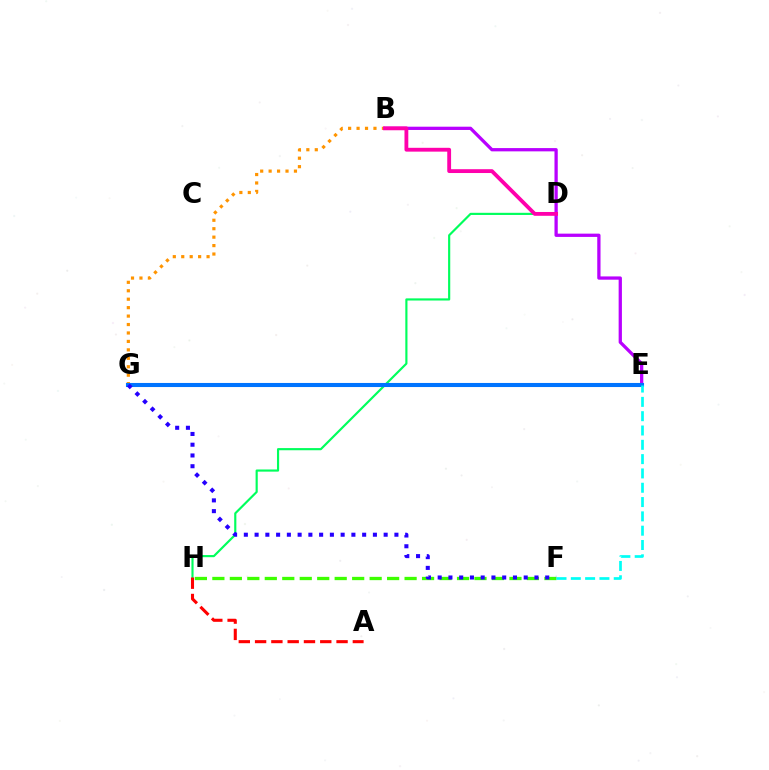{('E', 'G'): [{'color': '#d1ff00', 'line_style': 'dotted', 'thickness': 1.95}, {'color': '#0074ff', 'line_style': 'solid', 'thickness': 2.94}], ('F', 'H'): [{'color': '#3dff00', 'line_style': 'dashed', 'thickness': 2.37}], ('B', 'G'): [{'color': '#ff9400', 'line_style': 'dotted', 'thickness': 2.29}], ('B', 'E'): [{'color': '#b900ff', 'line_style': 'solid', 'thickness': 2.35}], ('D', 'H'): [{'color': '#00ff5c', 'line_style': 'solid', 'thickness': 1.55}], ('B', 'D'): [{'color': '#ff00ac', 'line_style': 'solid', 'thickness': 2.76}], ('F', 'G'): [{'color': '#2500ff', 'line_style': 'dotted', 'thickness': 2.92}], ('A', 'H'): [{'color': '#ff0000', 'line_style': 'dashed', 'thickness': 2.21}], ('E', 'F'): [{'color': '#00fff6', 'line_style': 'dashed', 'thickness': 1.94}]}